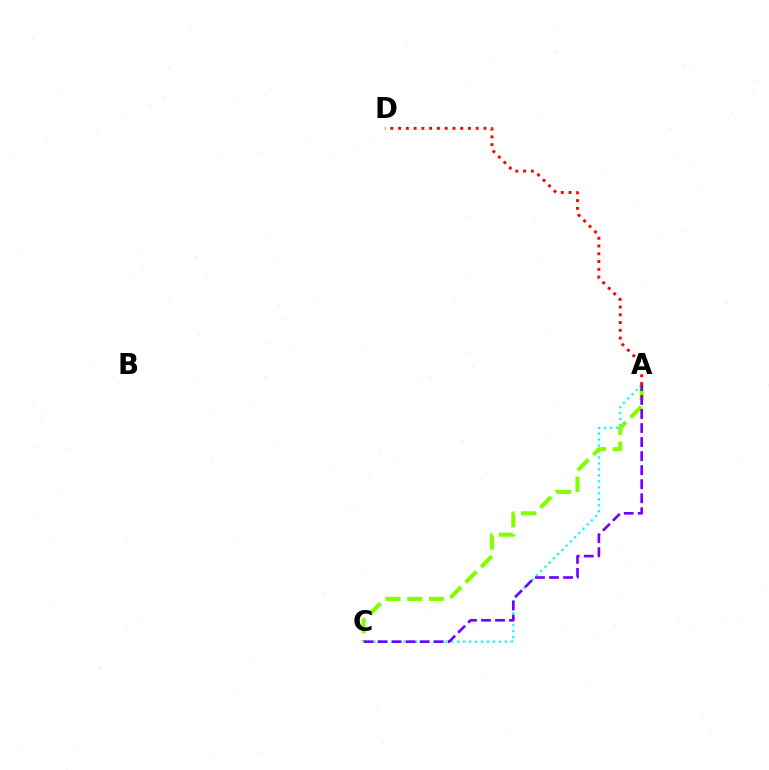{('A', 'C'): [{'color': '#00fff6', 'line_style': 'dotted', 'thickness': 1.62}, {'color': '#84ff00', 'line_style': 'dashed', 'thickness': 2.96}, {'color': '#7200ff', 'line_style': 'dashed', 'thickness': 1.91}], ('A', 'D'): [{'color': '#ff0000', 'line_style': 'dotted', 'thickness': 2.11}]}